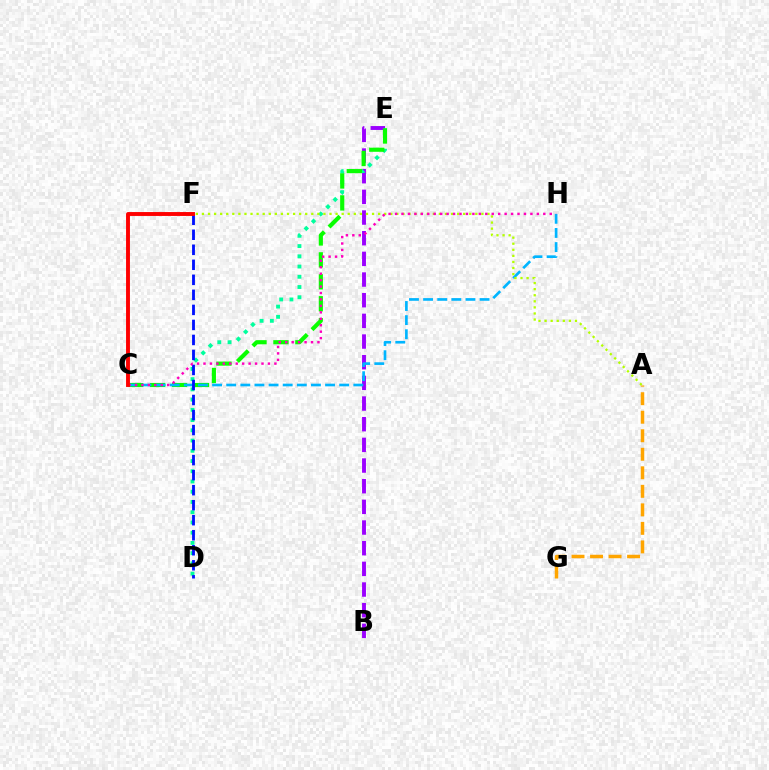{('B', 'E'): [{'color': '#9b00ff', 'line_style': 'dashed', 'thickness': 2.81}], ('D', 'E'): [{'color': '#00ff9d', 'line_style': 'dotted', 'thickness': 2.78}], ('C', 'E'): [{'color': '#08ff00', 'line_style': 'dashed', 'thickness': 2.98}], ('C', 'H'): [{'color': '#00b5ff', 'line_style': 'dashed', 'thickness': 1.92}, {'color': '#ff00bd', 'line_style': 'dotted', 'thickness': 1.75}], ('D', 'F'): [{'color': '#0010ff', 'line_style': 'dashed', 'thickness': 2.04}], ('A', 'G'): [{'color': '#ffa500', 'line_style': 'dashed', 'thickness': 2.52}], ('A', 'F'): [{'color': '#b3ff00', 'line_style': 'dotted', 'thickness': 1.65}], ('C', 'F'): [{'color': '#ff0000', 'line_style': 'solid', 'thickness': 2.8}]}